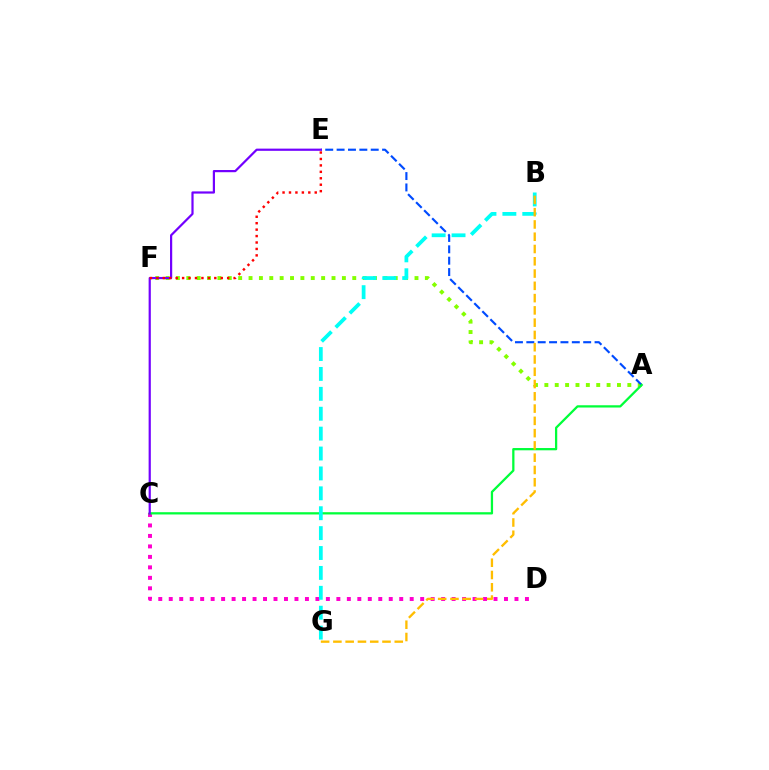{('A', 'F'): [{'color': '#84ff00', 'line_style': 'dotted', 'thickness': 2.82}], ('A', 'E'): [{'color': '#004bff', 'line_style': 'dashed', 'thickness': 1.54}], ('C', 'D'): [{'color': '#ff00cf', 'line_style': 'dotted', 'thickness': 2.85}], ('A', 'C'): [{'color': '#00ff39', 'line_style': 'solid', 'thickness': 1.63}], ('C', 'E'): [{'color': '#7200ff', 'line_style': 'solid', 'thickness': 1.59}], ('B', 'G'): [{'color': '#00fff6', 'line_style': 'dashed', 'thickness': 2.7}, {'color': '#ffbd00', 'line_style': 'dashed', 'thickness': 1.67}], ('E', 'F'): [{'color': '#ff0000', 'line_style': 'dotted', 'thickness': 1.75}]}